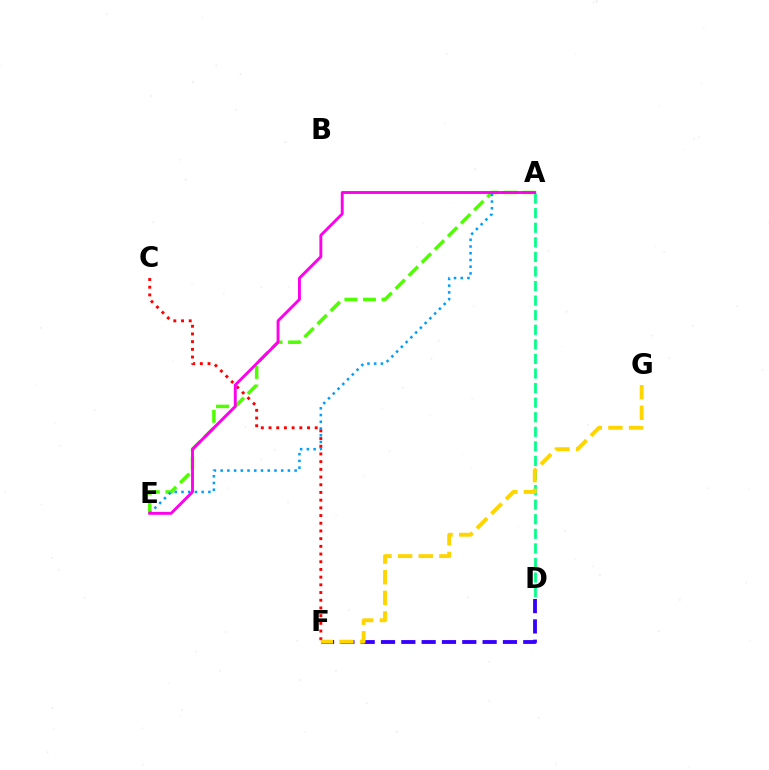{('A', 'E'): [{'color': '#4fff00', 'line_style': 'dashed', 'thickness': 2.52}, {'color': '#009eff', 'line_style': 'dotted', 'thickness': 1.83}, {'color': '#ff00ed', 'line_style': 'solid', 'thickness': 2.08}], ('A', 'D'): [{'color': '#00ff86', 'line_style': 'dashed', 'thickness': 1.98}], ('D', 'F'): [{'color': '#3700ff', 'line_style': 'dashed', 'thickness': 2.76}], ('C', 'F'): [{'color': '#ff0000', 'line_style': 'dotted', 'thickness': 2.09}], ('F', 'G'): [{'color': '#ffd500', 'line_style': 'dashed', 'thickness': 2.8}]}